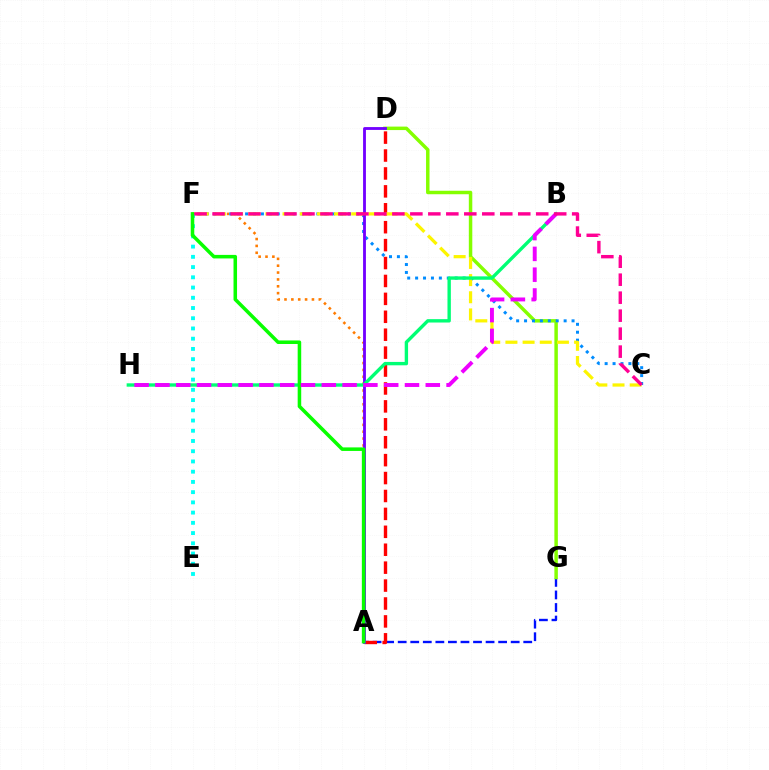{('A', 'G'): [{'color': '#0010ff', 'line_style': 'dashed', 'thickness': 1.71}], ('A', 'F'): [{'color': '#ff7c00', 'line_style': 'dotted', 'thickness': 1.86}, {'color': '#08ff00', 'line_style': 'solid', 'thickness': 2.55}], ('D', 'G'): [{'color': '#84ff00', 'line_style': 'solid', 'thickness': 2.5}], ('C', 'F'): [{'color': '#008cff', 'line_style': 'dotted', 'thickness': 2.15}, {'color': '#fcf500', 'line_style': 'dashed', 'thickness': 2.33}, {'color': '#ff0094', 'line_style': 'dashed', 'thickness': 2.44}], ('A', 'D'): [{'color': '#ff0000', 'line_style': 'dashed', 'thickness': 2.43}, {'color': '#7200ff', 'line_style': 'solid', 'thickness': 2.04}], ('E', 'F'): [{'color': '#00fff6', 'line_style': 'dotted', 'thickness': 2.78}], ('B', 'H'): [{'color': '#00ff74', 'line_style': 'solid', 'thickness': 2.43}, {'color': '#ee00ff', 'line_style': 'dashed', 'thickness': 2.83}]}